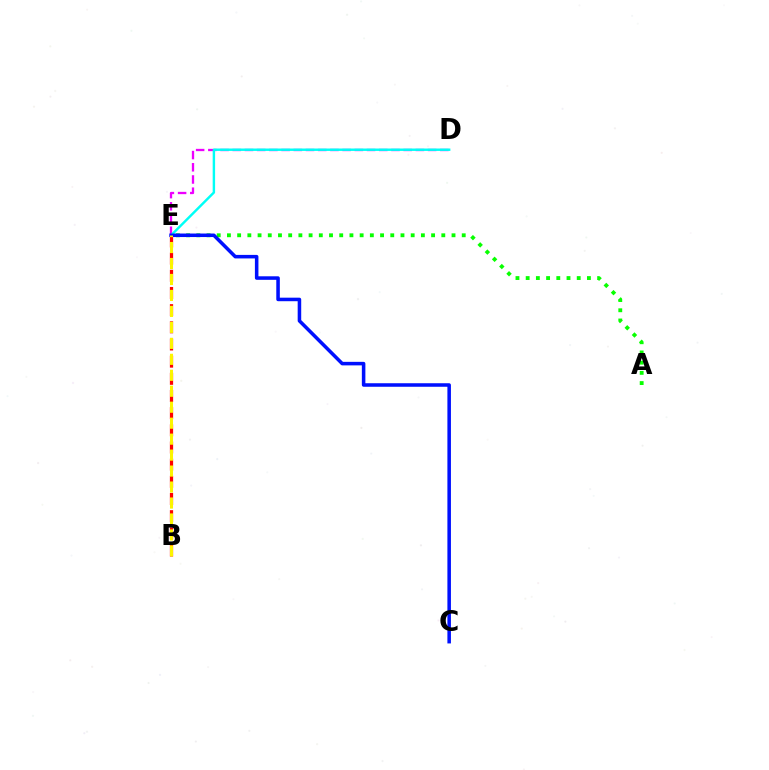{('D', 'E'): [{'color': '#ee00ff', 'line_style': 'dashed', 'thickness': 1.66}, {'color': '#00fff6', 'line_style': 'solid', 'thickness': 1.75}], ('A', 'E'): [{'color': '#08ff00', 'line_style': 'dotted', 'thickness': 2.77}], ('B', 'E'): [{'color': '#ff0000', 'line_style': 'dashed', 'thickness': 2.33}, {'color': '#fcf500', 'line_style': 'dashed', 'thickness': 2.17}], ('C', 'E'): [{'color': '#0010ff', 'line_style': 'solid', 'thickness': 2.54}]}